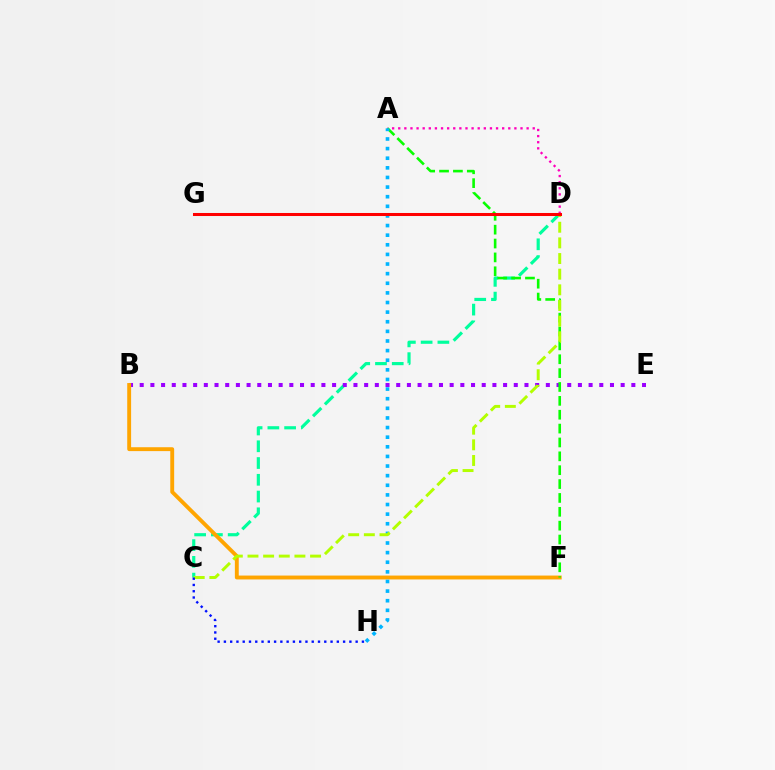{('C', 'D'): [{'color': '#00ff9d', 'line_style': 'dashed', 'thickness': 2.28}, {'color': '#b3ff00', 'line_style': 'dashed', 'thickness': 2.13}], ('B', 'E'): [{'color': '#9b00ff', 'line_style': 'dotted', 'thickness': 2.9}], ('B', 'F'): [{'color': '#ffa500', 'line_style': 'solid', 'thickness': 2.8}], ('A', 'D'): [{'color': '#ff00bd', 'line_style': 'dotted', 'thickness': 1.66}], ('A', 'F'): [{'color': '#08ff00', 'line_style': 'dashed', 'thickness': 1.88}], ('A', 'H'): [{'color': '#00b5ff', 'line_style': 'dotted', 'thickness': 2.61}], ('D', 'G'): [{'color': '#ff0000', 'line_style': 'solid', 'thickness': 2.18}], ('C', 'H'): [{'color': '#0010ff', 'line_style': 'dotted', 'thickness': 1.7}]}